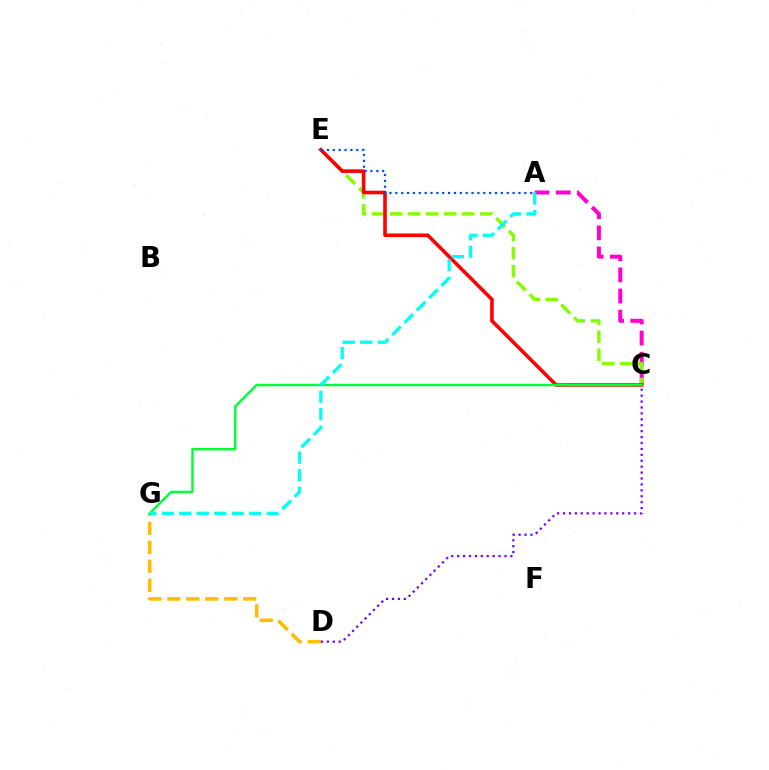{('D', 'G'): [{'color': '#ffbd00', 'line_style': 'dashed', 'thickness': 2.57}], ('A', 'C'): [{'color': '#ff00cf', 'line_style': 'dashed', 'thickness': 2.87}], ('C', 'D'): [{'color': '#7200ff', 'line_style': 'dotted', 'thickness': 1.61}], ('C', 'E'): [{'color': '#84ff00', 'line_style': 'dashed', 'thickness': 2.45}, {'color': '#ff0000', 'line_style': 'solid', 'thickness': 2.58}], ('A', 'E'): [{'color': '#004bff', 'line_style': 'dotted', 'thickness': 1.59}], ('C', 'G'): [{'color': '#00ff39', 'line_style': 'solid', 'thickness': 1.76}], ('A', 'G'): [{'color': '#00fff6', 'line_style': 'dashed', 'thickness': 2.37}]}